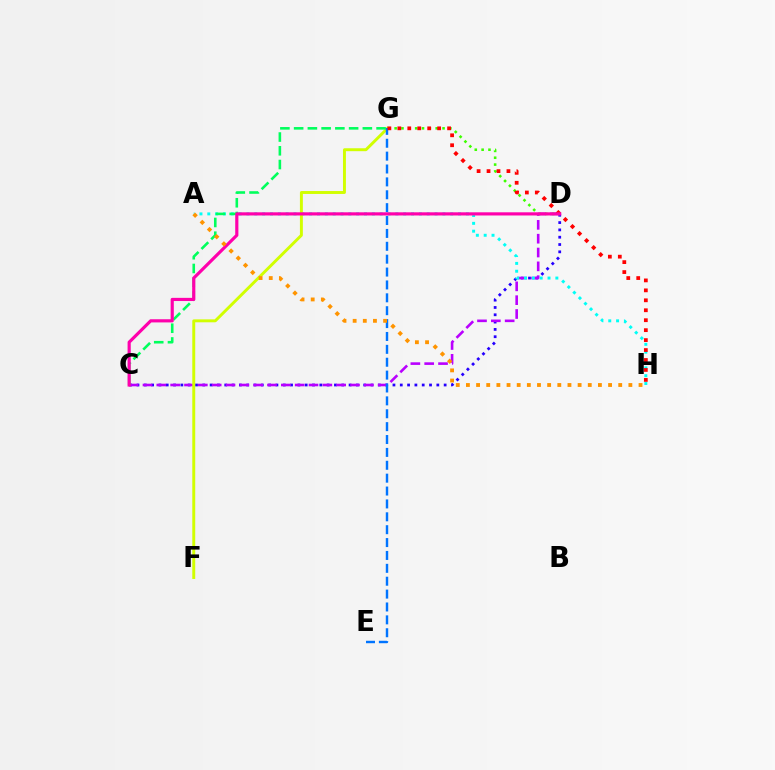{('C', 'D'): [{'color': '#2500ff', 'line_style': 'dotted', 'thickness': 1.99}, {'color': '#b900ff', 'line_style': 'dashed', 'thickness': 1.88}, {'color': '#ff00ac', 'line_style': 'solid', 'thickness': 2.28}], ('A', 'H'): [{'color': '#00fff6', 'line_style': 'dotted', 'thickness': 2.13}, {'color': '#ff9400', 'line_style': 'dotted', 'thickness': 2.76}], ('F', 'G'): [{'color': '#d1ff00', 'line_style': 'solid', 'thickness': 2.11}], ('C', 'G'): [{'color': '#00ff5c', 'line_style': 'dashed', 'thickness': 1.87}], ('D', 'G'): [{'color': '#3dff00', 'line_style': 'dotted', 'thickness': 1.86}], ('E', 'G'): [{'color': '#0074ff', 'line_style': 'dashed', 'thickness': 1.75}], ('G', 'H'): [{'color': '#ff0000', 'line_style': 'dotted', 'thickness': 2.7}]}